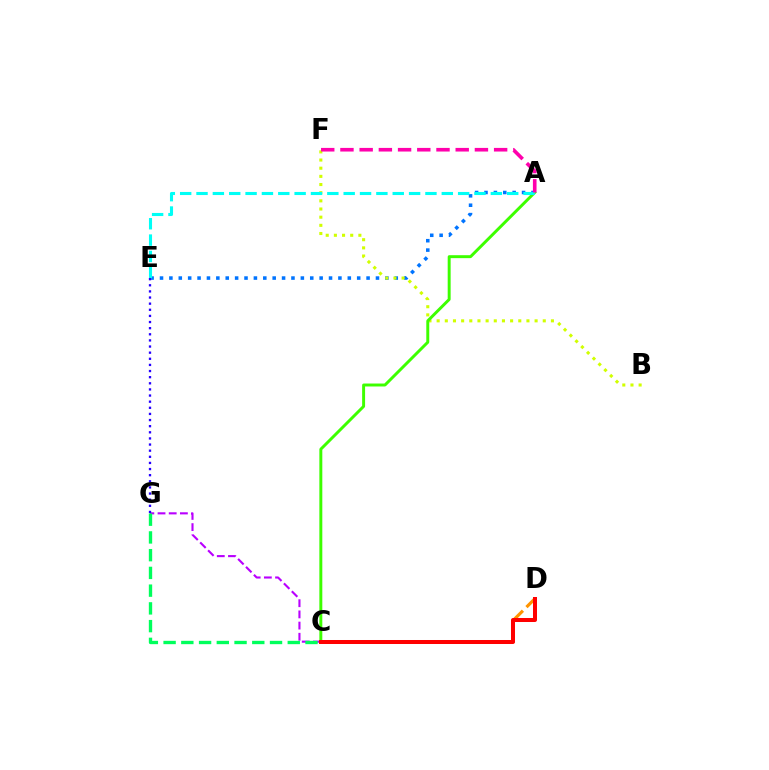{('A', 'E'): [{'color': '#0074ff', 'line_style': 'dotted', 'thickness': 2.55}, {'color': '#00fff6', 'line_style': 'dashed', 'thickness': 2.22}], ('B', 'F'): [{'color': '#d1ff00', 'line_style': 'dotted', 'thickness': 2.22}], ('C', 'G'): [{'color': '#b900ff', 'line_style': 'dashed', 'thickness': 1.52}, {'color': '#00ff5c', 'line_style': 'dashed', 'thickness': 2.41}], ('A', 'C'): [{'color': '#3dff00', 'line_style': 'solid', 'thickness': 2.13}], ('C', 'D'): [{'color': '#ff9400', 'line_style': 'dashed', 'thickness': 2.27}, {'color': '#ff0000', 'line_style': 'solid', 'thickness': 2.89}], ('E', 'G'): [{'color': '#2500ff', 'line_style': 'dotted', 'thickness': 1.66}], ('A', 'F'): [{'color': '#ff00ac', 'line_style': 'dashed', 'thickness': 2.61}]}